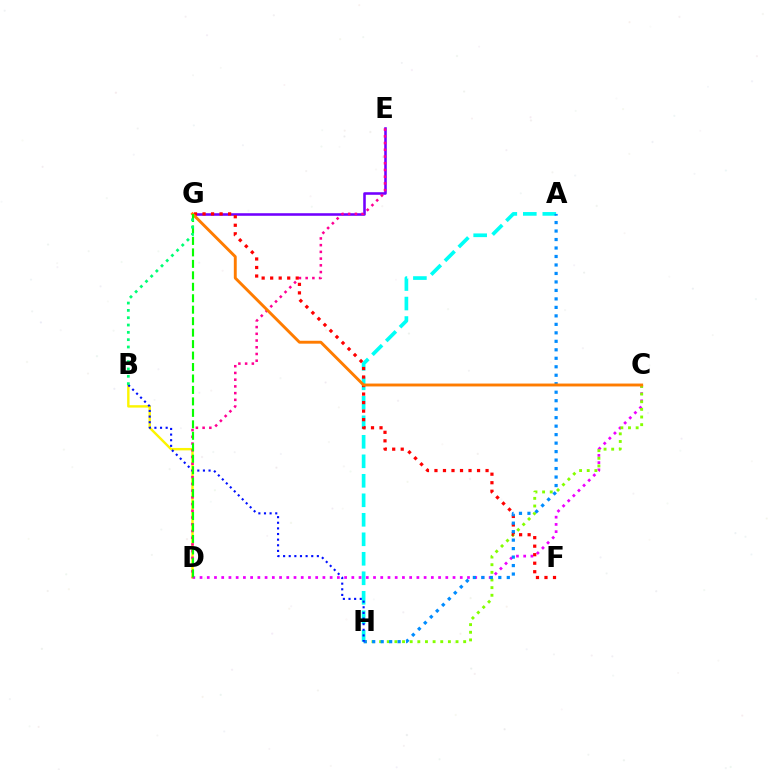{('A', 'H'): [{'color': '#00fff6', 'line_style': 'dashed', 'thickness': 2.65}, {'color': '#008cff', 'line_style': 'dotted', 'thickness': 2.3}], ('B', 'D'): [{'color': '#fcf500', 'line_style': 'solid', 'thickness': 1.74}], ('E', 'G'): [{'color': '#7200ff', 'line_style': 'solid', 'thickness': 1.85}], ('C', 'D'): [{'color': '#ee00ff', 'line_style': 'dotted', 'thickness': 1.96}], ('D', 'E'): [{'color': '#ff0094', 'line_style': 'dotted', 'thickness': 1.83}], ('C', 'H'): [{'color': '#84ff00', 'line_style': 'dotted', 'thickness': 2.08}], ('F', 'G'): [{'color': '#ff0000', 'line_style': 'dotted', 'thickness': 2.31}], ('B', 'H'): [{'color': '#0010ff', 'line_style': 'dotted', 'thickness': 1.53}], ('C', 'G'): [{'color': '#ff7c00', 'line_style': 'solid', 'thickness': 2.09}], ('D', 'G'): [{'color': '#08ff00', 'line_style': 'dashed', 'thickness': 1.56}], ('B', 'G'): [{'color': '#00ff74', 'line_style': 'dotted', 'thickness': 1.99}]}